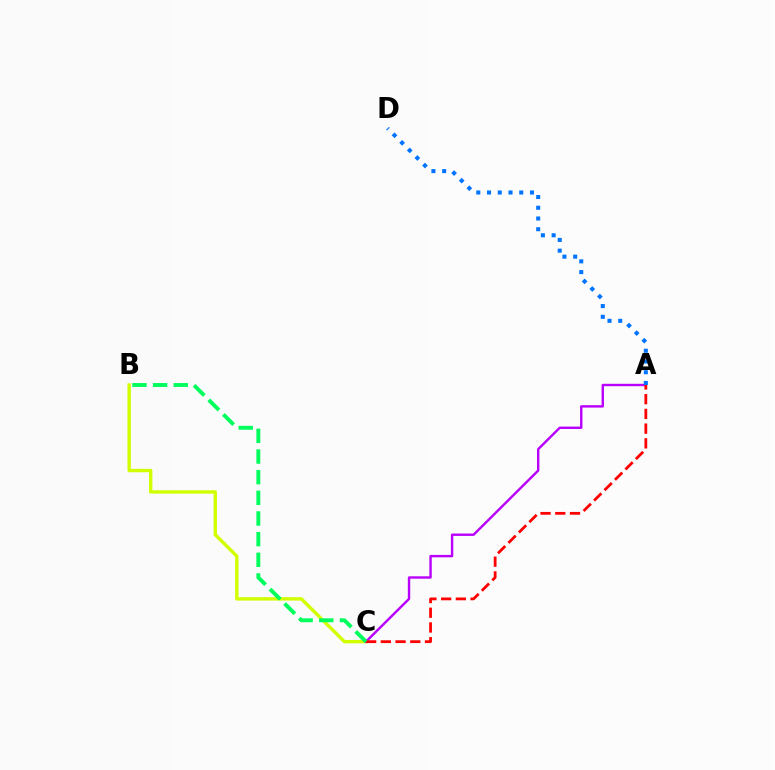{('B', 'C'): [{'color': '#d1ff00', 'line_style': 'solid', 'thickness': 2.44}, {'color': '#00ff5c', 'line_style': 'dashed', 'thickness': 2.81}], ('A', 'C'): [{'color': '#b900ff', 'line_style': 'solid', 'thickness': 1.73}, {'color': '#ff0000', 'line_style': 'dashed', 'thickness': 2.0}], ('A', 'D'): [{'color': '#0074ff', 'line_style': 'dotted', 'thickness': 2.92}]}